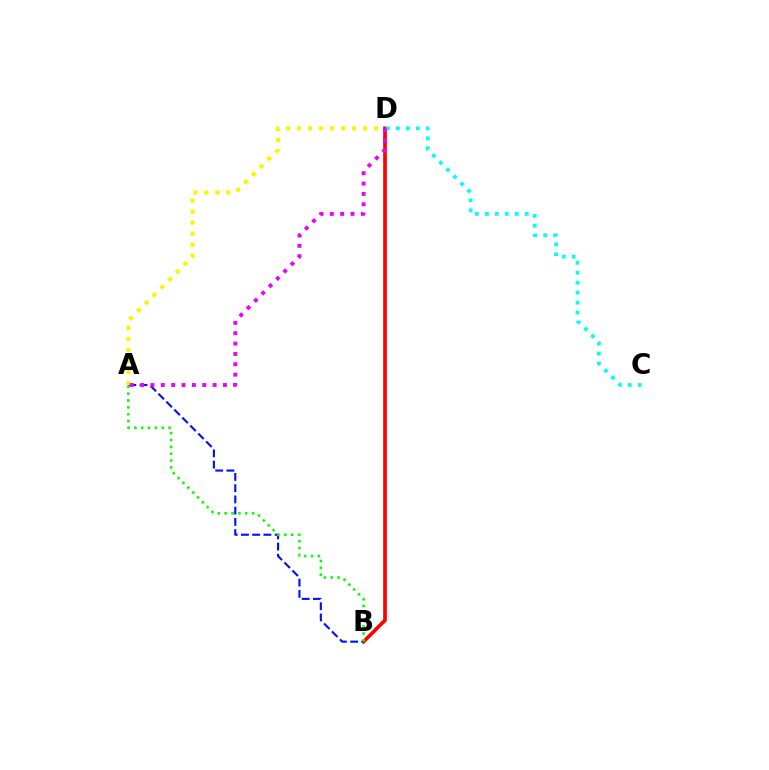{('B', 'D'): [{'color': '#ff0000', 'line_style': 'solid', 'thickness': 2.63}], ('C', 'D'): [{'color': '#00fff6', 'line_style': 'dotted', 'thickness': 2.71}], ('A', 'B'): [{'color': '#0010ff', 'line_style': 'dashed', 'thickness': 1.53}, {'color': '#08ff00', 'line_style': 'dotted', 'thickness': 1.86}], ('A', 'D'): [{'color': '#fcf500', 'line_style': 'dotted', 'thickness': 2.99}, {'color': '#ee00ff', 'line_style': 'dotted', 'thickness': 2.81}]}